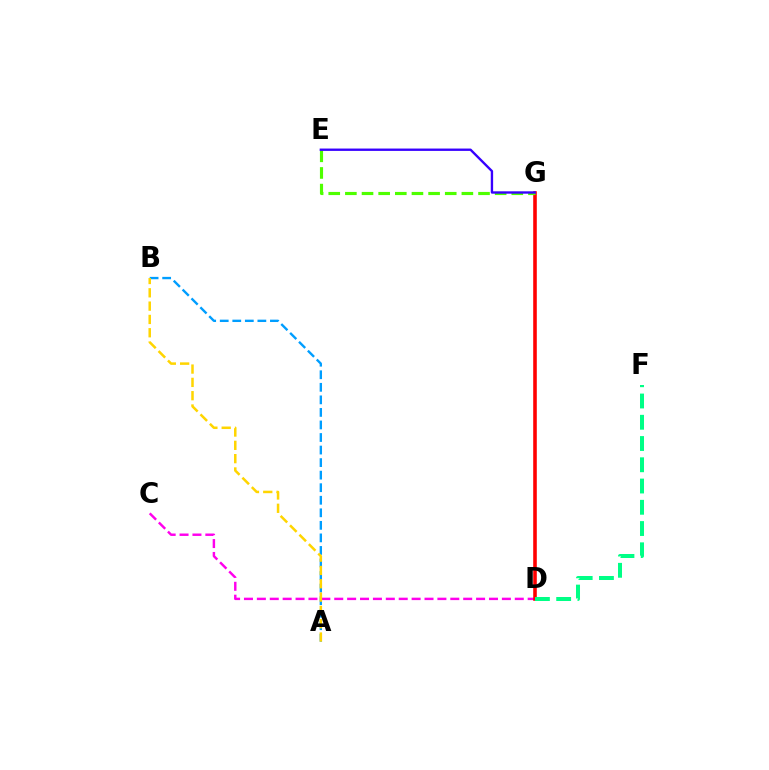{('C', 'D'): [{'color': '#ff00ed', 'line_style': 'dashed', 'thickness': 1.75}], ('D', 'G'): [{'color': '#ff0000', 'line_style': 'solid', 'thickness': 2.58}], ('A', 'B'): [{'color': '#009eff', 'line_style': 'dashed', 'thickness': 1.7}, {'color': '#ffd500', 'line_style': 'dashed', 'thickness': 1.81}], ('D', 'F'): [{'color': '#00ff86', 'line_style': 'dashed', 'thickness': 2.89}], ('E', 'G'): [{'color': '#4fff00', 'line_style': 'dashed', 'thickness': 2.26}, {'color': '#3700ff', 'line_style': 'solid', 'thickness': 1.7}]}